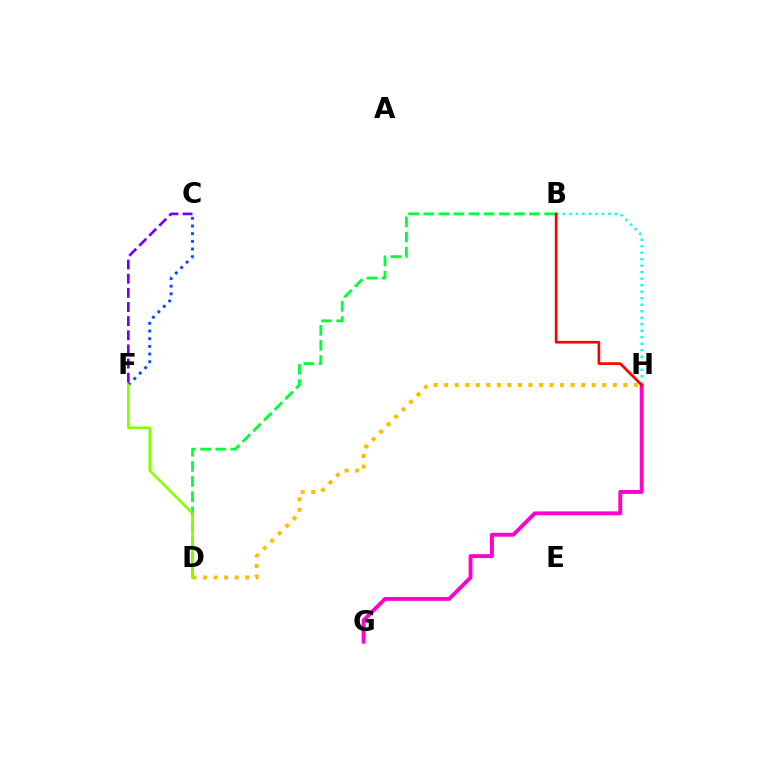{('G', 'H'): [{'color': '#ff00cf', 'line_style': 'solid', 'thickness': 2.79}], ('B', 'D'): [{'color': '#00ff39', 'line_style': 'dashed', 'thickness': 2.05}], ('C', 'F'): [{'color': '#004bff', 'line_style': 'dotted', 'thickness': 2.08}, {'color': '#7200ff', 'line_style': 'dashed', 'thickness': 1.92}], ('D', 'H'): [{'color': '#ffbd00', 'line_style': 'dotted', 'thickness': 2.86}], ('B', 'H'): [{'color': '#00fff6', 'line_style': 'dotted', 'thickness': 1.77}, {'color': '#ff0000', 'line_style': 'solid', 'thickness': 1.92}], ('D', 'F'): [{'color': '#84ff00', 'line_style': 'solid', 'thickness': 1.86}]}